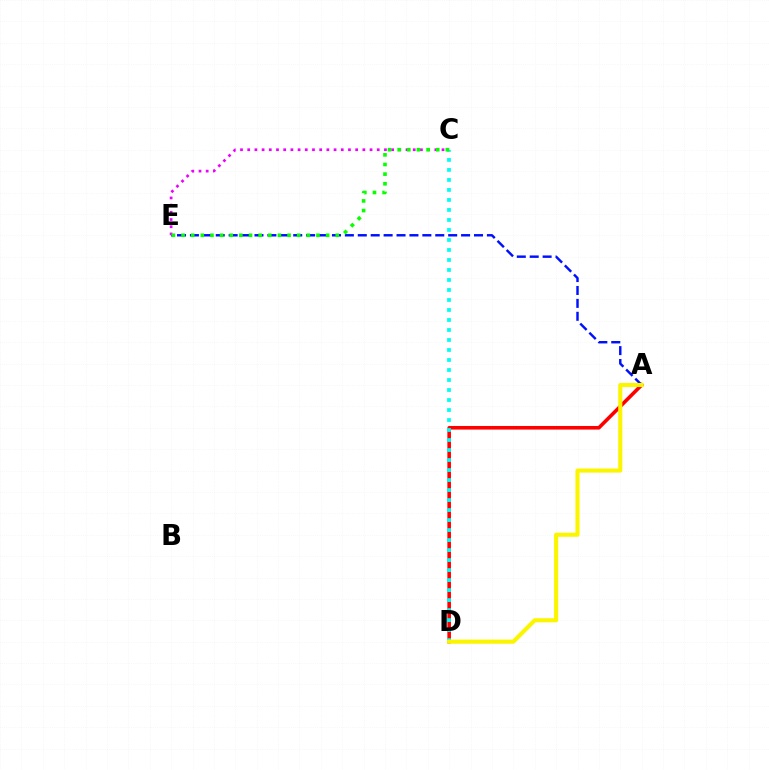{('A', 'D'): [{'color': '#ff0000', 'line_style': 'solid', 'thickness': 2.59}, {'color': '#fcf500', 'line_style': 'solid', 'thickness': 2.96}], ('A', 'E'): [{'color': '#0010ff', 'line_style': 'dashed', 'thickness': 1.75}], ('C', 'D'): [{'color': '#00fff6', 'line_style': 'dotted', 'thickness': 2.72}], ('C', 'E'): [{'color': '#ee00ff', 'line_style': 'dotted', 'thickness': 1.96}, {'color': '#08ff00', 'line_style': 'dotted', 'thickness': 2.62}]}